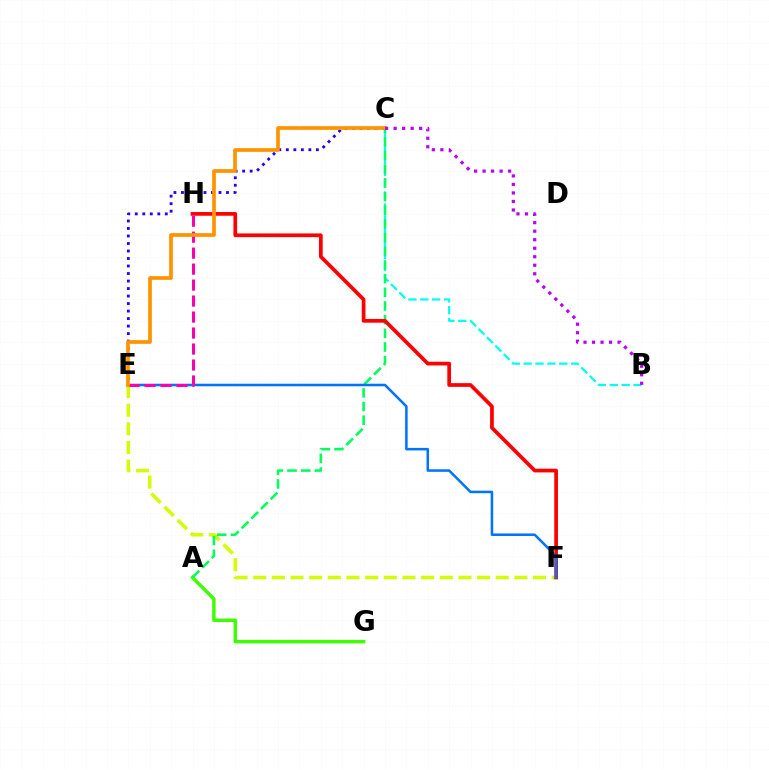{('C', 'E'): [{'color': '#2500ff', 'line_style': 'dotted', 'thickness': 2.04}, {'color': '#ff9400', 'line_style': 'solid', 'thickness': 2.67}], ('A', 'G'): [{'color': '#3dff00', 'line_style': 'solid', 'thickness': 2.47}], ('B', 'C'): [{'color': '#00fff6', 'line_style': 'dashed', 'thickness': 1.61}, {'color': '#b900ff', 'line_style': 'dotted', 'thickness': 2.31}], ('E', 'F'): [{'color': '#d1ff00', 'line_style': 'dashed', 'thickness': 2.53}, {'color': '#0074ff', 'line_style': 'solid', 'thickness': 1.83}], ('A', 'C'): [{'color': '#00ff5c', 'line_style': 'dashed', 'thickness': 1.86}], ('F', 'H'): [{'color': '#ff0000', 'line_style': 'solid', 'thickness': 2.67}], ('E', 'H'): [{'color': '#ff00ac', 'line_style': 'dashed', 'thickness': 2.17}]}